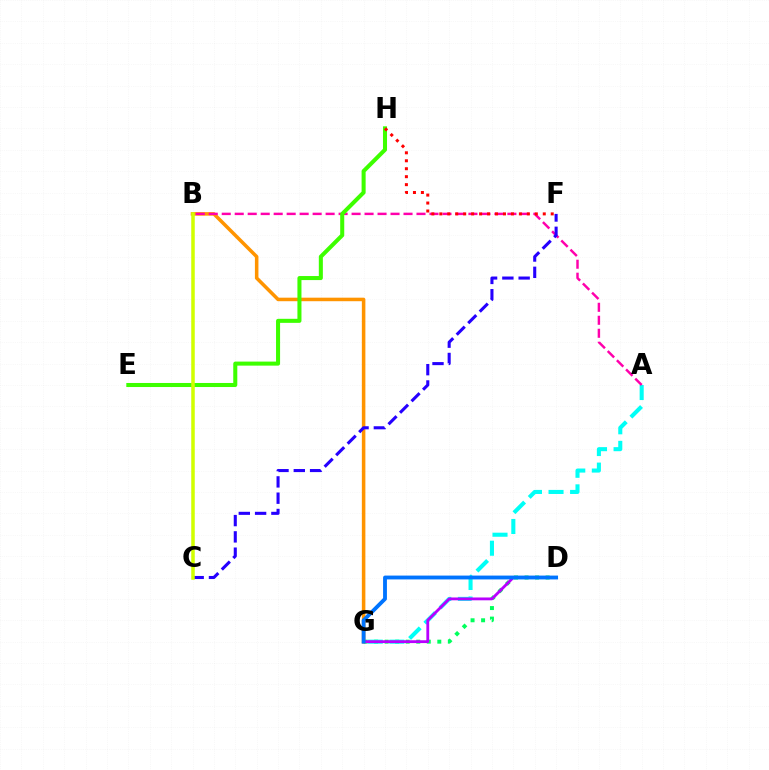{('D', 'G'): [{'color': '#00ff5c', 'line_style': 'dotted', 'thickness': 2.86}, {'color': '#b900ff', 'line_style': 'solid', 'thickness': 2.03}, {'color': '#0074ff', 'line_style': 'solid', 'thickness': 2.77}], ('A', 'G'): [{'color': '#00fff6', 'line_style': 'dashed', 'thickness': 2.93}], ('B', 'G'): [{'color': '#ff9400', 'line_style': 'solid', 'thickness': 2.54}], ('A', 'B'): [{'color': '#ff00ac', 'line_style': 'dashed', 'thickness': 1.76}], ('C', 'F'): [{'color': '#2500ff', 'line_style': 'dashed', 'thickness': 2.21}], ('E', 'H'): [{'color': '#3dff00', 'line_style': 'solid', 'thickness': 2.91}], ('F', 'H'): [{'color': '#ff0000', 'line_style': 'dotted', 'thickness': 2.16}], ('B', 'C'): [{'color': '#d1ff00', 'line_style': 'solid', 'thickness': 2.54}]}